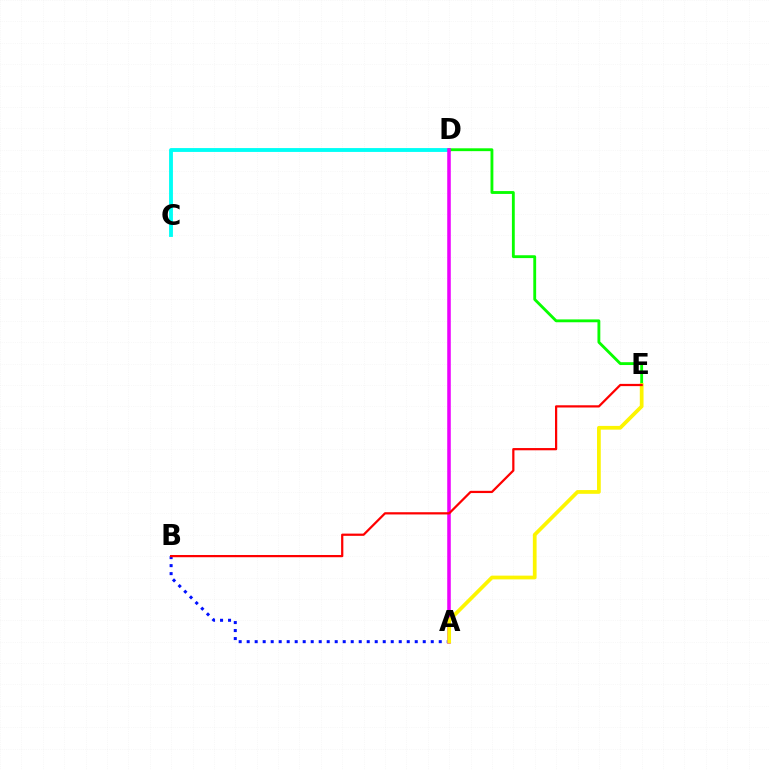{('C', 'D'): [{'color': '#00fff6', 'line_style': 'solid', 'thickness': 2.77}], ('A', 'B'): [{'color': '#0010ff', 'line_style': 'dotted', 'thickness': 2.17}], ('D', 'E'): [{'color': '#08ff00', 'line_style': 'solid', 'thickness': 2.05}], ('A', 'D'): [{'color': '#ee00ff', 'line_style': 'solid', 'thickness': 2.55}], ('A', 'E'): [{'color': '#fcf500', 'line_style': 'solid', 'thickness': 2.69}], ('B', 'E'): [{'color': '#ff0000', 'line_style': 'solid', 'thickness': 1.61}]}